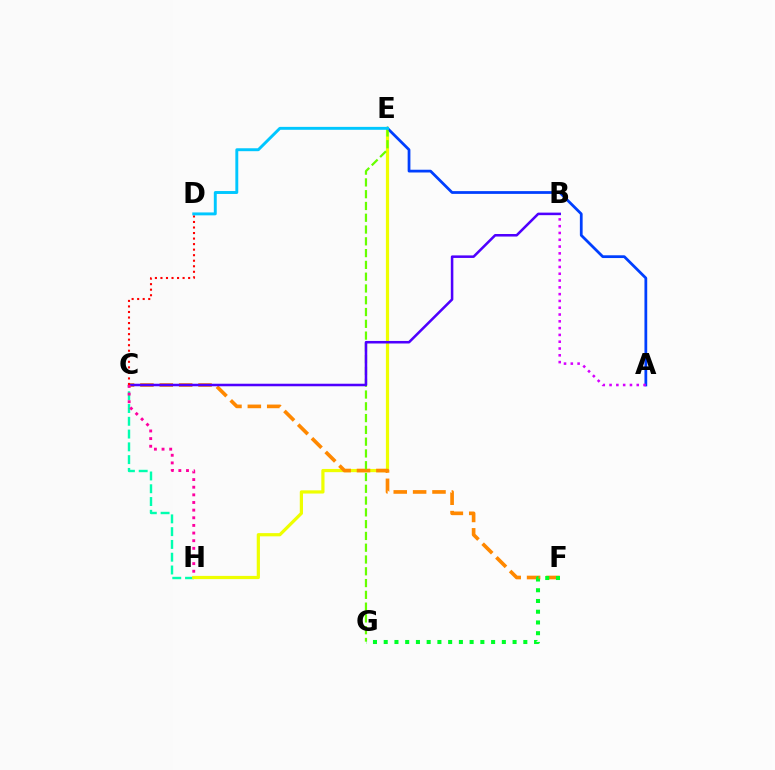{('C', 'H'): [{'color': '#00ffaf', 'line_style': 'dashed', 'thickness': 1.74}, {'color': '#ff00a0', 'line_style': 'dotted', 'thickness': 2.08}], ('E', 'H'): [{'color': '#eeff00', 'line_style': 'solid', 'thickness': 2.31}], ('C', 'F'): [{'color': '#ff8800', 'line_style': 'dashed', 'thickness': 2.63}], ('A', 'E'): [{'color': '#003fff', 'line_style': 'solid', 'thickness': 1.99}], ('E', 'G'): [{'color': '#66ff00', 'line_style': 'dashed', 'thickness': 1.6}], ('A', 'B'): [{'color': '#d600ff', 'line_style': 'dotted', 'thickness': 1.85}], ('B', 'C'): [{'color': '#4f00ff', 'line_style': 'solid', 'thickness': 1.83}], ('C', 'D'): [{'color': '#ff0000', 'line_style': 'dotted', 'thickness': 1.5}], ('F', 'G'): [{'color': '#00ff27', 'line_style': 'dotted', 'thickness': 2.92}], ('D', 'E'): [{'color': '#00c7ff', 'line_style': 'solid', 'thickness': 2.1}]}